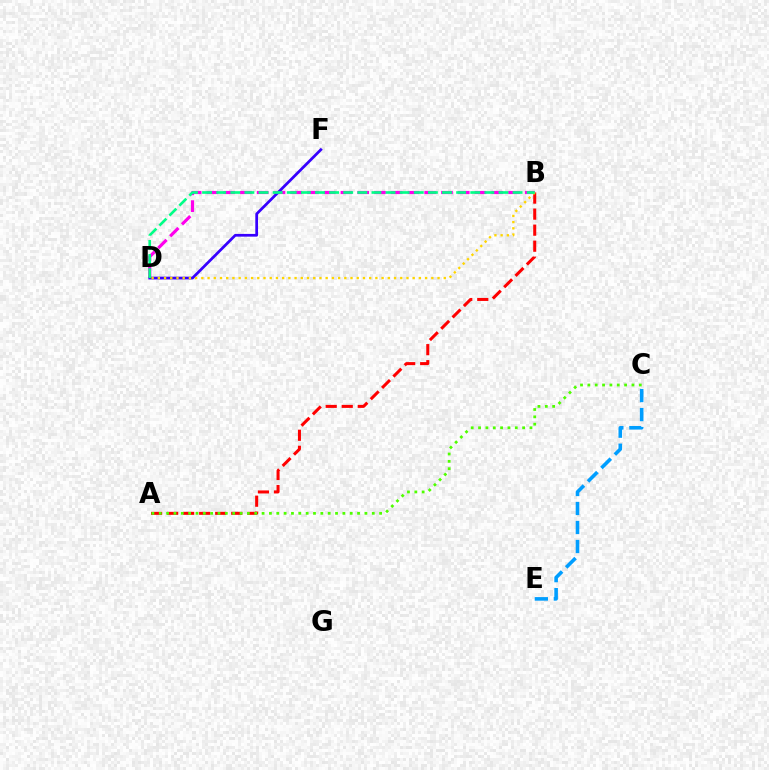{('A', 'B'): [{'color': '#ff0000', 'line_style': 'dashed', 'thickness': 2.18}], ('B', 'D'): [{'color': '#ff00ed', 'line_style': 'dashed', 'thickness': 2.28}, {'color': '#ffd500', 'line_style': 'dotted', 'thickness': 1.69}, {'color': '#00ff86', 'line_style': 'dashed', 'thickness': 1.92}], ('C', 'E'): [{'color': '#009eff', 'line_style': 'dashed', 'thickness': 2.58}], ('D', 'F'): [{'color': '#3700ff', 'line_style': 'solid', 'thickness': 1.97}], ('A', 'C'): [{'color': '#4fff00', 'line_style': 'dotted', 'thickness': 2.0}]}